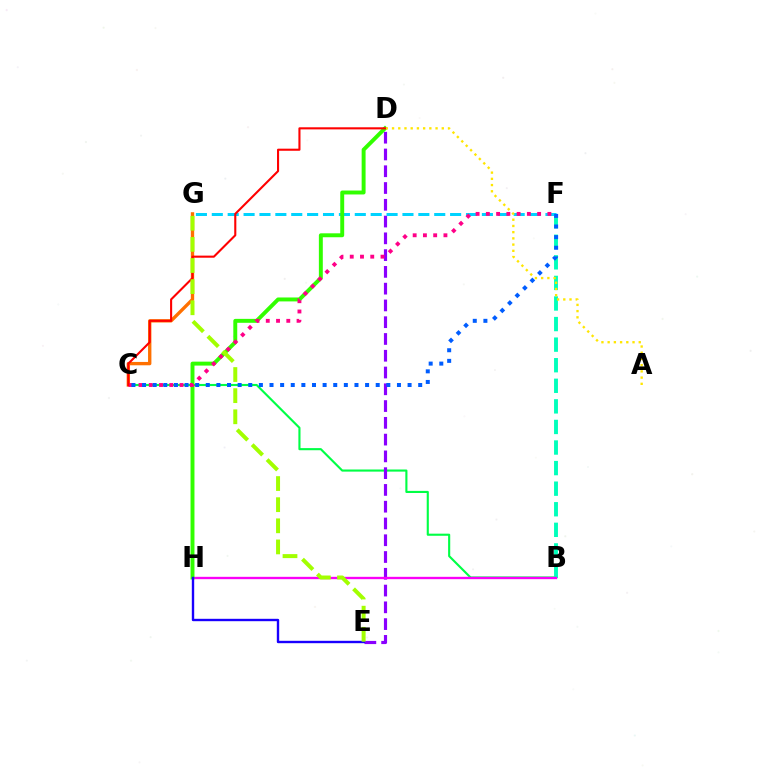{('B', 'C'): [{'color': '#00ff45', 'line_style': 'solid', 'thickness': 1.53}], ('D', 'E'): [{'color': '#8a00ff', 'line_style': 'dashed', 'thickness': 2.28}], ('F', 'G'): [{'color': '#00d3ff', 'line_style': 'dashed', 'thickness': 2.16}], ('B', 'F'): [{'color': '#00ffbb', 'line_style': 'dashed', 'thickness': 2.8}], ('B', 'H'): [{'color': '#fa00f9', 'line_style': 'solid', 'thickness': 1.69}], ('D', 'H'): [{'color': '#31ff00', 'line_style': 'solid', 'thickness': 2.83}], ('E', 'H'): [{'color': '#1900ff', 'line_style': 'solid', 'thickness': 1.72}], ('C', 'G'): [{'color': '#ff7000', 'line_style': 'solid', 'thickness': 2.41}], ('A', 'D'): [{'color': '#ffe600', 'line_style': 'dotted', 'thickness': 1.69}], ('C', 'F'): [{'color': '#ff0088', 'line_style': 'dotted', 'thickness': 2.79}, {'color': '#005dff', 'line_style': 'dotted', 'thickness': 2.89}], ('C', 'D'): [{'color': '#ff0000', 'line_style': 'solid', 'thickness': 1.51}], ('E', 'G'): [{'color': '#a2ff00', 'line_style': 'dashed', 'thickness': 2.87}]}